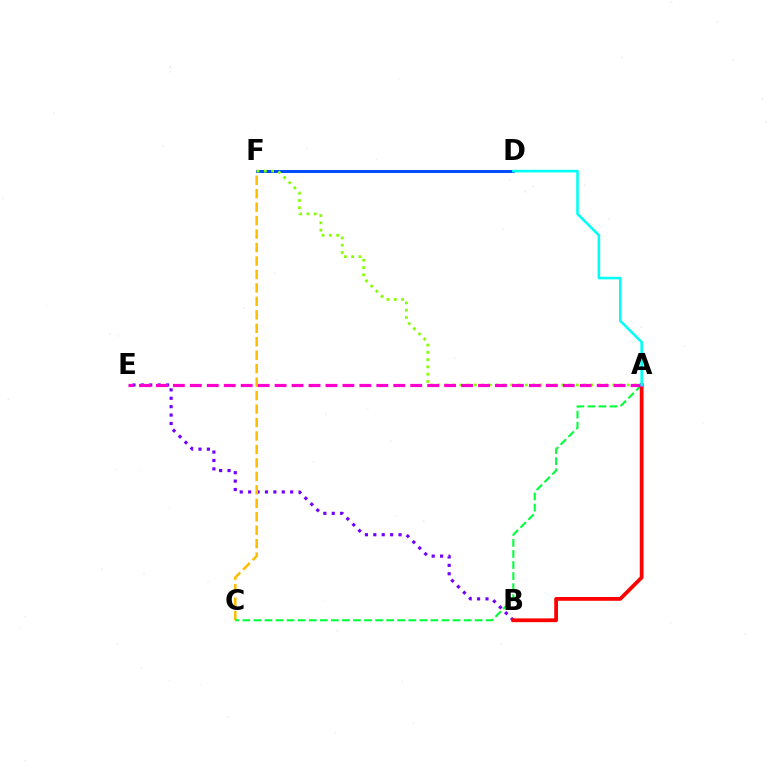{('D', 'F'): [{'color': '#004bff', 'line_style': 'solid', 'thickness': 2.11}], ('B', 'E'): [{'color': '#7200ff', 'line_style': 'dotted', 'thickness': 2.28}], ('C', 'F'): [{'color': '#ffbd00', 'line_style': 'dashed', 'thickness': 1.83}], ('A', 'F'): [{'color': '#84ff00', 'line_style': 'dotted', 'thickness': 1.98}], ('A', 'C'): [{'color': '#00ff39', 'line_style': 'dashed', 'thickness': 1.5}], ('A', 'B'): [{'color': '#ff0000', 'line_style': 'solid', 'thickness': 2.72}], ('A', 'E'): [{'color': '#ff00cf', 'line_style': 'dashed', 'thickness': 2.3}], ('A', 'D'): [{'color': '#00fff6', 'line_style': 'solid', 'thickness': 1.85}]}